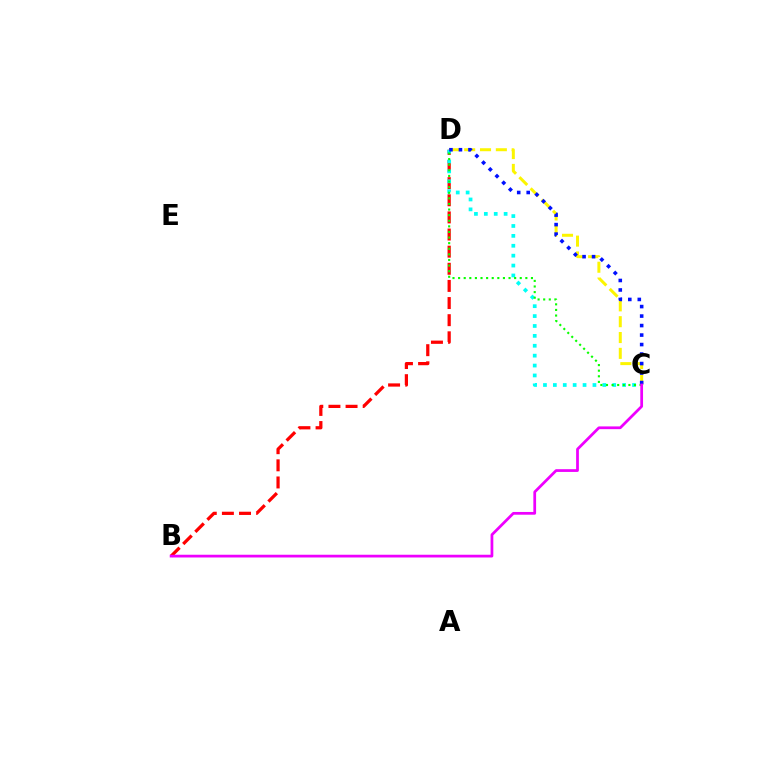{('C', 'D'): [{'color': '#fcf500', 'line_style': 'dashed', 'thickness': 2.15}, {'color': '#00fff6', 'line_style': 'dotted', 'thickness': 2.69}, {'color': '#08ff00', 'line_style': 'dotted', 'thickness': 1.52}, {'color': '#0010ff', 'line_style': 'dotted', 'thickness': 2.58}], ('B', 'D'): [{'color': '#ff0000', 'line_style': 'dashed', 'thickness': 2.33}], ('B', 'C'): [{'color': '#ee00ff', 'line_style': 'solid', 'thickness': 1.98}]}